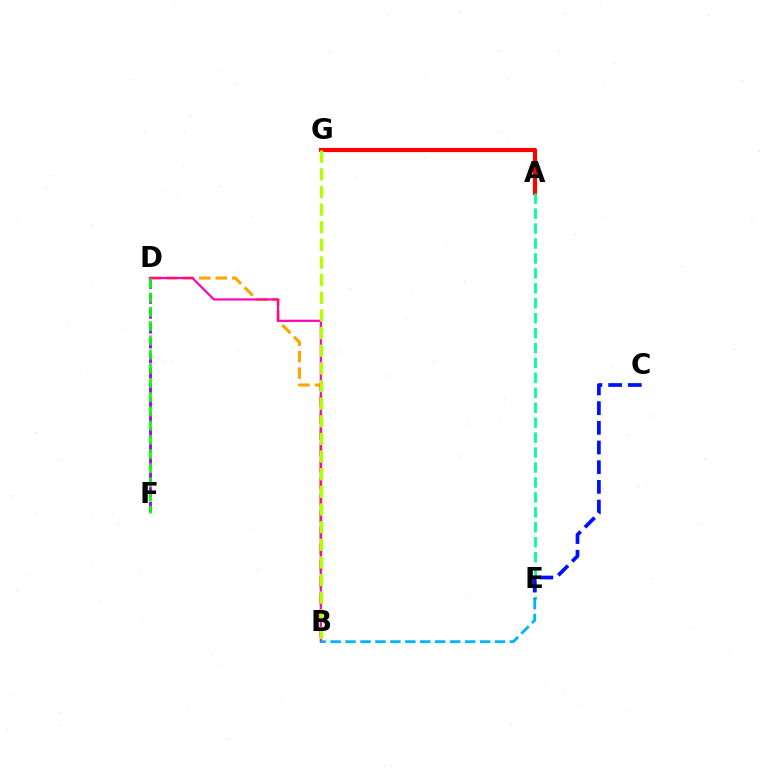{('A', 'G'): [{'color': '#ff0000', 'line_style': 'solid', 'thickness': 2.99}], ('B', 'D'): [{'color': '#ffa500', 'line_style': 'dashed', 'thickness': 2.24}, {'color': '#ff00bd', 'line_style': 'solid', 'thickness': 1.56}], ('D', 'F'): [{'color': '#9b00ff', 'line_style': 'dashed', 'thickness': 2.02}, {'color': '#08ff00', 'line_style': 'dashed', 'thickness': 1.93}], ('A', 'E'): [{'color': '#00ff9d', 'line_style': 'dashed', 'thickness': 2.03}], ('B', 'G'): [{'color': '#b3ff00', 'line_style': 'dashed', 'thickness': 2.4}], ('B', 'E'): [{'color': '#00b5ff', 'line_style': 'dashed', 'thickness': 2.03}], ('C', 'E'): [{'color': '#0010ff', 'line_style': 'dashed', 'thickness': 2.67}]}